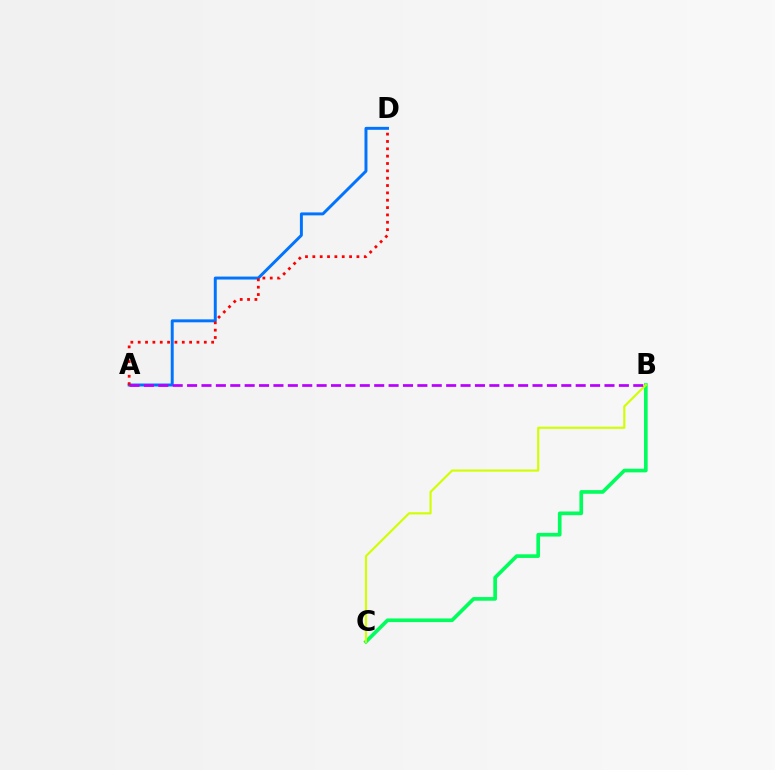{('B', 'C'): [{'color': '#00ff5c', 'line_style': 'solid', 'thickness': 2.64}, {'color': '#d1ff00', 'line_style': 'solid', 'thickness': 1.55}], ('A', 'D'): [{'color': '#0074ff', 'line_style': 'solid', 'thickness': 2.13}, {'color': '#ff0000', 'line_style': 'dotted', 'thickness': 2.0}], ('A', 'B'): [{'color': '#b900ff', 'line_style': 'dashed', 'thickness': 1.96}]}